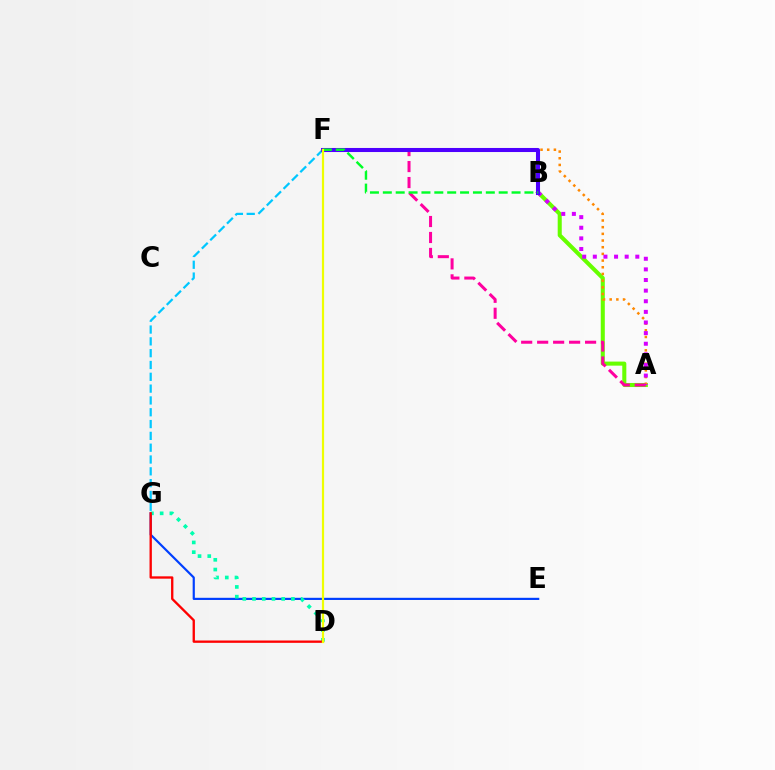{('A', 'B'): [{'color': '#66ff00', 'line_style': 'solid', 'thickness': 2.92}, {'color': '#d600ff', 'line_style': 'dotted', 'thickness': 2.89}], ('F', 'G'): [{'color': '#00c7ff', 'line_style': 'dashed', 'thickness': 1.61}], ('A', 'F'): [{'color': '#ff8800', 'line_style': 'dotted', 'thickness': 1.81}, {'color': '#ff00a0', 'line_style': 'dashed', 'thickness': 2.17}], ('E', 'G'): [{'color': '#003fff', 'line_style': 'solid', 'thickness': 1.57}], ('D', 'G'): [{'color': '#00ffaf', 'line_style': 'dotted', 'thickness': 2.64}, {'color': '#ff0000', 'line_style': 'solid', 'thickness': 1.68}], ('B', 'F'): [{'color': '#4f00ff', 'line_style': 'solid', 'thickness': 2.93}, {'color': '#00ff27', 'line_style': 'dashed', 'thickness': 1.75}], ('D', 'F'): [{'color': '#eeff00', 'line_style': 'solid', 'thickness': 1.6}]}